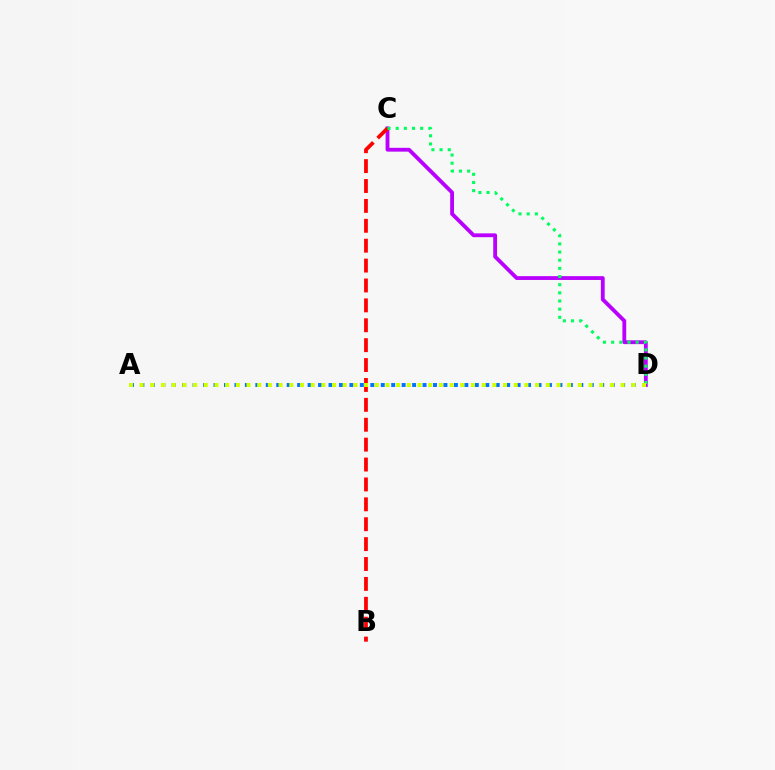{('A', 'D'): [{'color': '#0074ff', 'line_style': 'dotted', 'thickness': 2.84}, {'color': '#d1ff00', 'line_style': 'dotted', 'thickness': 2.9}], ('C', 'D'): [{'color': '#b900ff', 'line_style': 'solid', 'thickness': 2.75}, {'color': '#00ff5c', 'line_style': 'dotted', 'thickness': 2.22}], ('B', 'C'): [{'color': '#ff0000', 'line_style': 'dashed', 'thickness': 2.7}]}